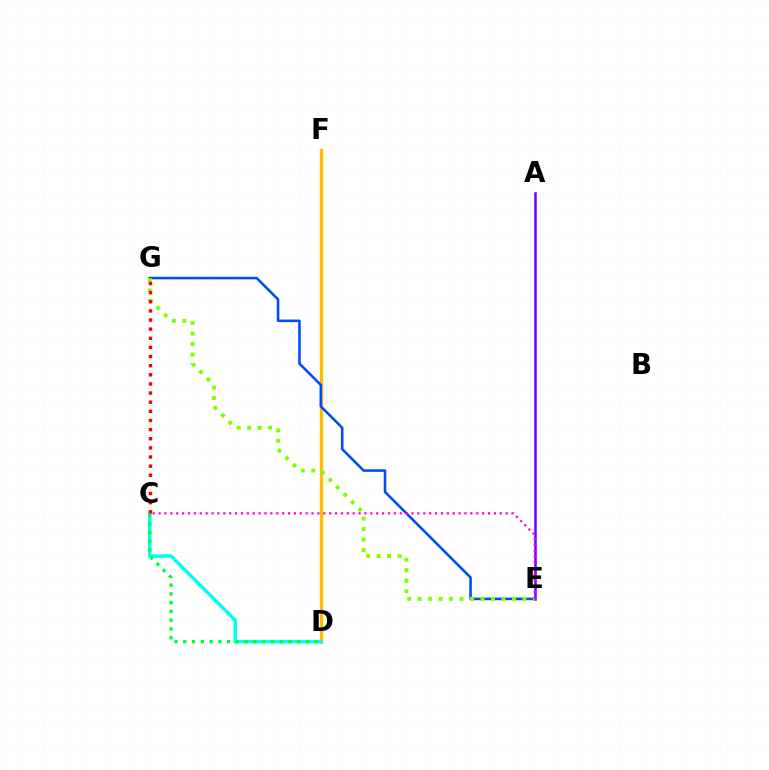{('D', 'F'): [{'color': '#ffbd00', 'line_style': 'solid', 'thickness': 2.45}], ('A', 'E'): [{'color': '#7200ff', 'line_style': 'solid', 'thickness': 1.83}], ('E', 'G'): [{'color': '#004bff', 'line_style': 'solid', 'thickness': 1.86}, {'color': '#84ff00', 'line_style': 'dotted', 'thickness': 2.85}], ('C', 'D'): [{'color': '#00fff6', 'line_style': 'solid', 'thickness': 2.52}, {'color': '#00ff39', 'line_style': 'dotted', 'thickness': 2.38}], ('C', 'G'): [{'color': '#ff0000', 'line_style': 'dotted', 'thickness': 2.48}], ('C', 'E'): [{'color': '#ff00cf', 'line_style': 'dotted', 'thickness': 1.6}]}